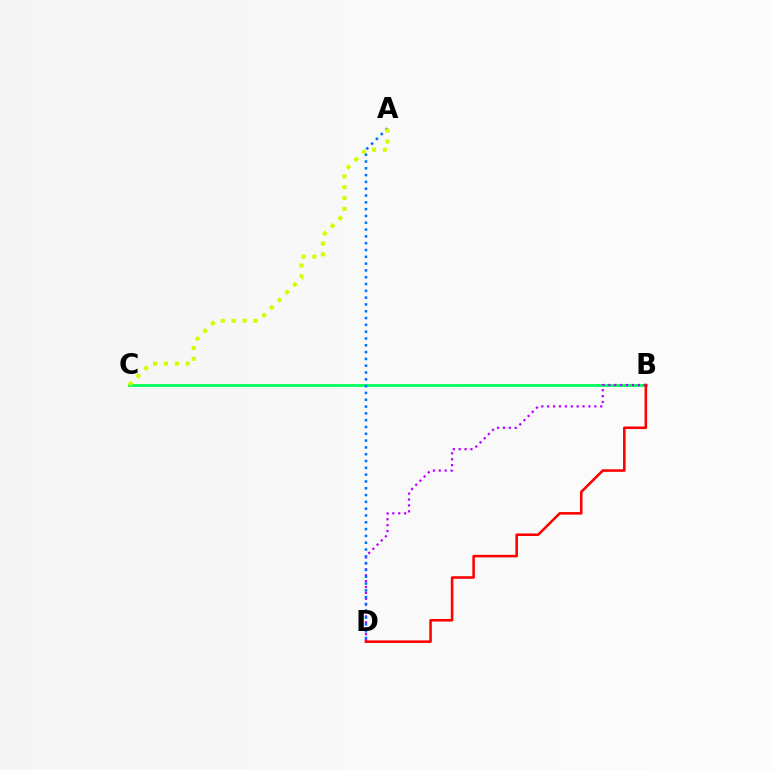{('B', 'C'): [{'color': '#00ff5c', 'line_style': 'solid', 'thickness': 2.03}], ('B', 'D'): [{'color': '#b900ff', 'line_style': 'dotted', 'thickness': 1.6}, {'color': '#ff0000', 'line_style': 'solid', 'thickness': 1.84}], ('A', 'D'): [{'color': '#0074ff', 'line_style': 'dotted', 'thickness': 1.85}], ('A', 'C'): [{'color': '#d1ff00', 'line_style': 'dotted', 'thickness': 2.96}]}